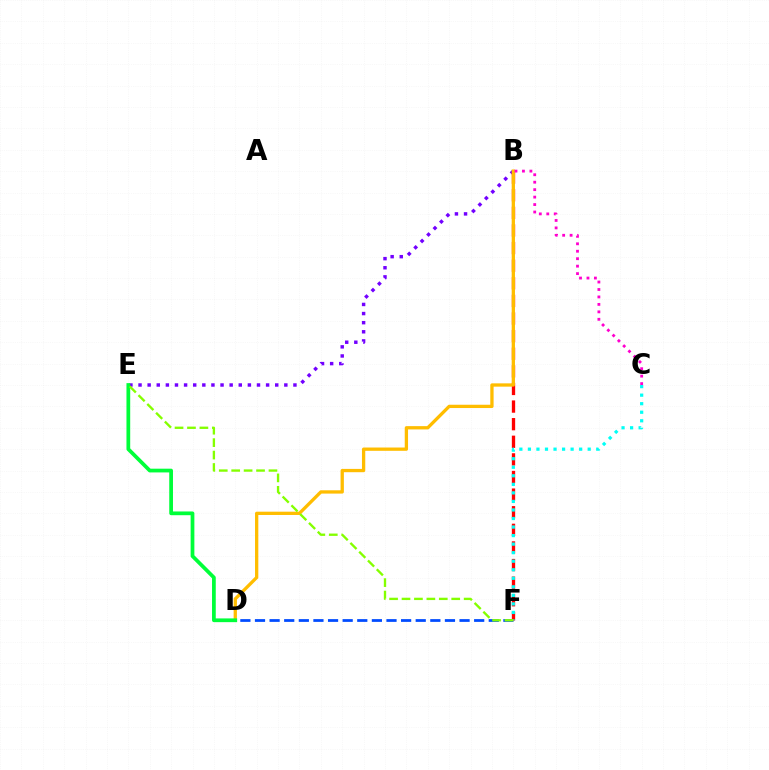{('D', 'F'): [{'color': '#004bff', 'line_style': 'dashed', 'thickness': 1.99}], ('B', 'E'): [{'color': '#7200ff', 'line_style': 'dotted', 'thickness': 2.48}], ('B', 'F'): [{'color': '#ff0000', 'line_style': 'dashed', 'thickness': 2.39}], ('B', 'D'): [{'color': '#ffbd00', 'line_style': 'solid', 'thickness': 2.37}], ('D', 'E'): [{'color': '#00ff39', 'line_style': 'solid', 'thickness': 2.69}], ('C', 'F'): [{'color': '#00fff6', 'line_style': 'dotted', 'thickness': 2.32}], ('B', 'C'): [{'color': '#ff00cf', 'line_style': 'dotted', 'thickness': 2.03}], ('E', 'F'): [{'color': '#84ff00', 'line_style': 'dashed', 'thickness': 1.69}]}